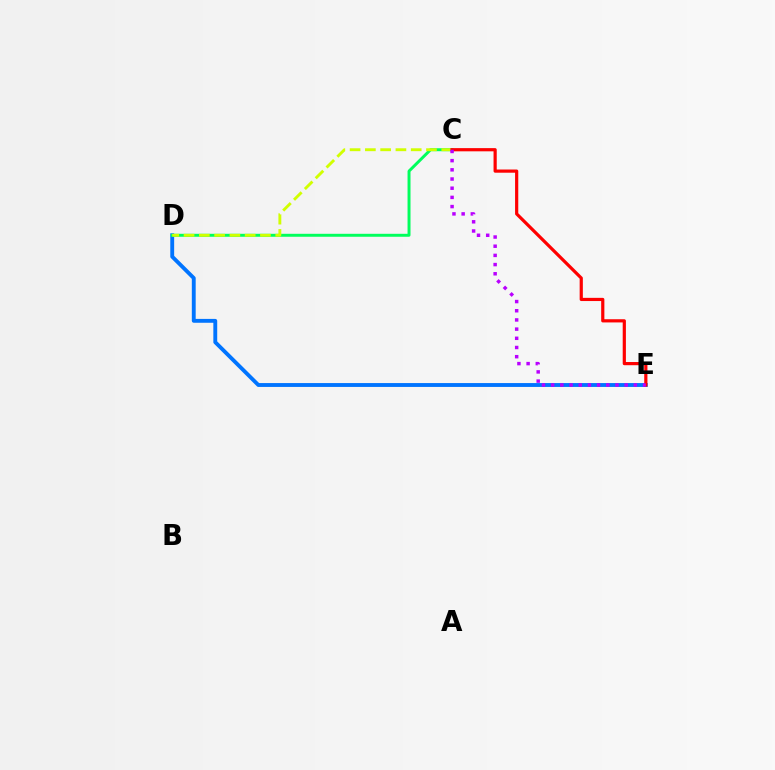{('D', 'E'): [{'color': '#0074ff', 'line_style': 'solid', 'thickness': 2.78}], ('C', 'D'): [{'color': '#00ff5c', 'line_style': 'solid', 'thickness': 2.13}, {'color': '#d1ff00', 'line_style': 'dashed', 'thickness': 2.08}], ('C', 'E'): [{'color': '#ff0000', 'line_style': 'solid', 'thickness': 2.3}, {'color': '#b900ff', 'line_style': 'dotted', 'thickness': 2.5}]}